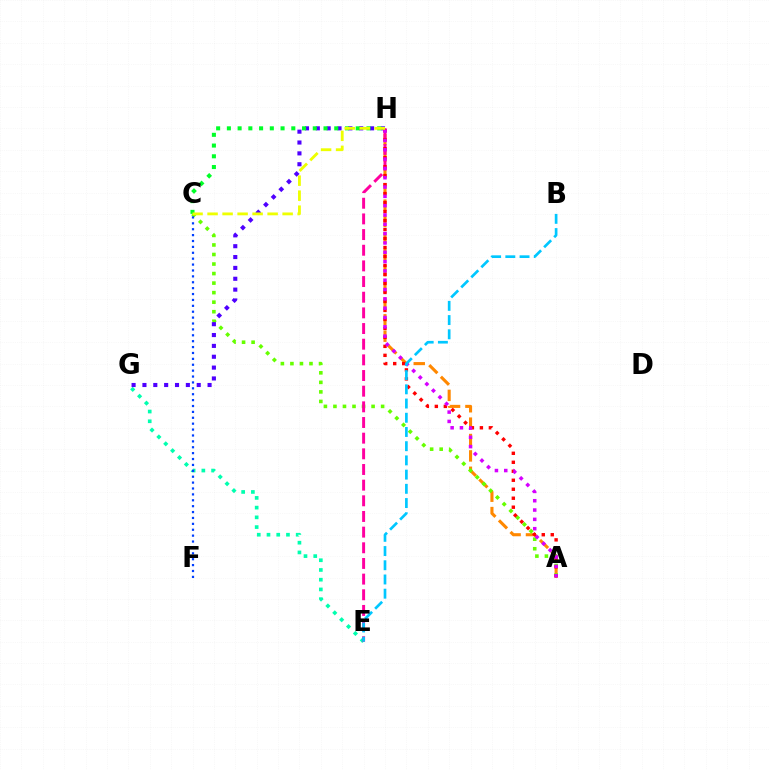{('E', 'G'): [{'color': '#00ffaf', 'line_style': 'dotted', 'thickness': 2.64}], ('A', 'H'): [{'color': '#ff8800', 'line_style': 'dashed', 'thickness': 2.23}, {'color': '#ff0000', 'line_style': 'dotted', 'thickness': 2.44}, {'color': '#d600ff', 'line_style': 'dotted', 'thickness': 2.53}], ('A', 'C'): [{'color': '#66ff00', 'line_style': 'dotted', 'thickness': 2.59}], ('G', 'H'): [{'color': '#4f00ff', 'line_style': 'dotted', 'thickness': 2.95}], ('C', 'F'): [{'color': '#003fff', 'line_style': 'dotted', 'thickness': 1.6}], ('E', 'H'): [{'color': '#ff00a0', 'line_style': 'dashed', 'thickness': 2.13}], ('C', 'H'): [{'color': '#00ff27', 'line_style': 'dotted', 'thickness': 2.92}, {'color': '#eeff00', 'line_style': 'dashed', 'thickness': 2.04}], ('B', 'E'): [{'color': '#00c7ff', 'line_style': 'dashed', 'thickness': 1.93}]}